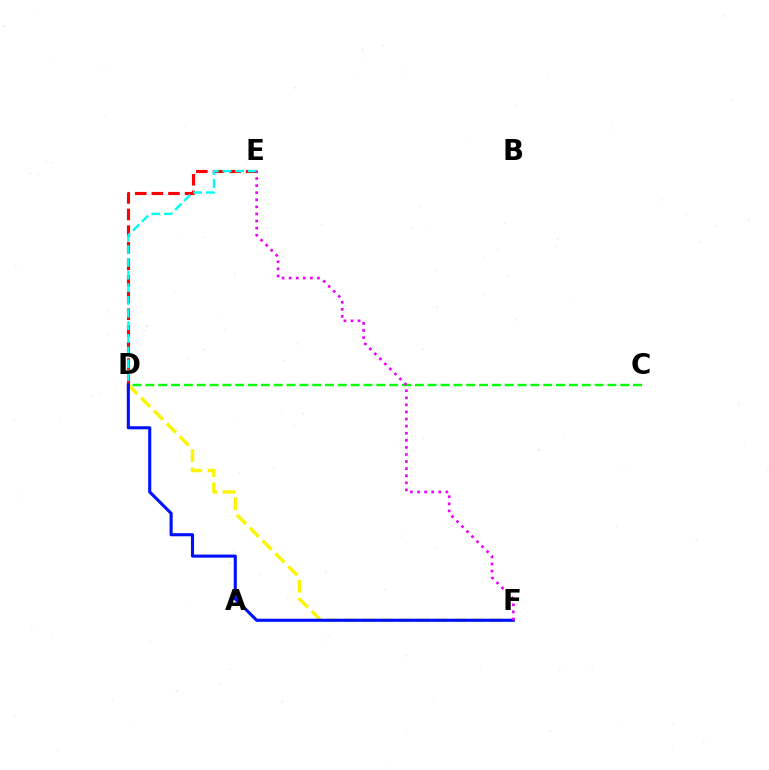{('D', 'F'): [{'color': '#fcf500', 'line_style': 'dashed', 'thickness': 2.47}, {'color': '#0010ff', 'line_style': 'solid', 'thickness': 2.23}], ('D', 'E'): [{'color': '#ff0000', 'line_style': 'dashed', 'thickness': 2.26}, {'color': '#00fff6', 'line_style': 'dashed', 'thickness': 1.72}], ('C', 'D'): [{'color': '#08ff00', 'line_style': 'dashed', 'thickness': 1.74}], ('E', 'F'): [{'color': '#ee00ff', 'line_style': 'dotted', 'thickness': 1.93}]}